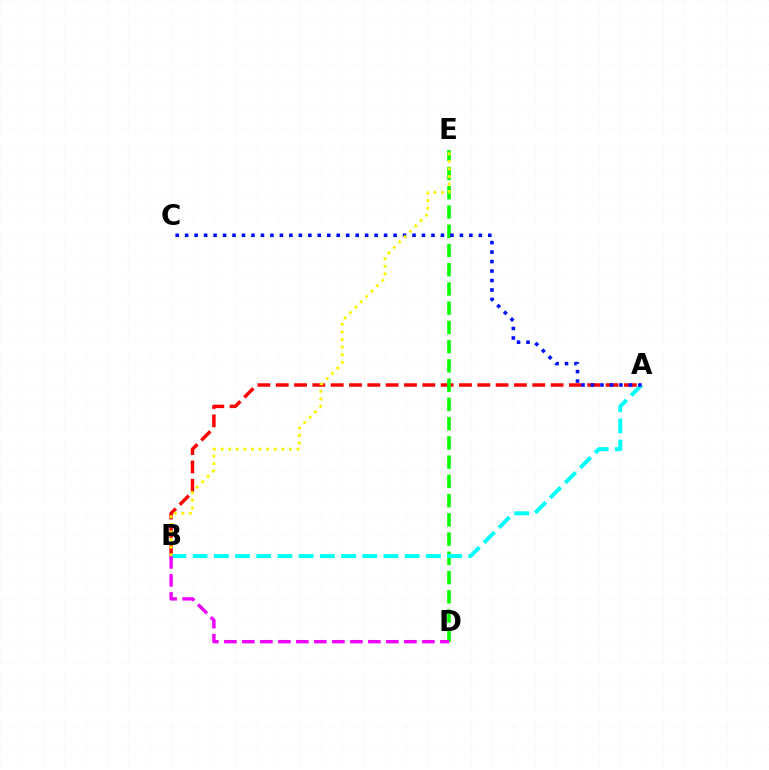{('A', 'B'): [{'color': '#ff0000', 'line_style': 'dashed', 'thickness': 2.49}, {'color': '#00fff6', 'line_style': 'dashed', 'thickness': 2.88}], ('D', 'E'): [{'color': '#08ff00', 'line_style': 'dashed', 'thickness': 2.61}], ('A', 'C'): [{'color': '#0010ff', 'line_style': 'dotted', 'thickness': 2.57}], ('B', 'D'): [{'color': '#ee00ff', 'line_style': 'dashed', 'thickness': 2.45}], ('B', 'E'): [{'color': '#fcf500', 'line_style': 'dotted', 'thickness': 2.06}]}